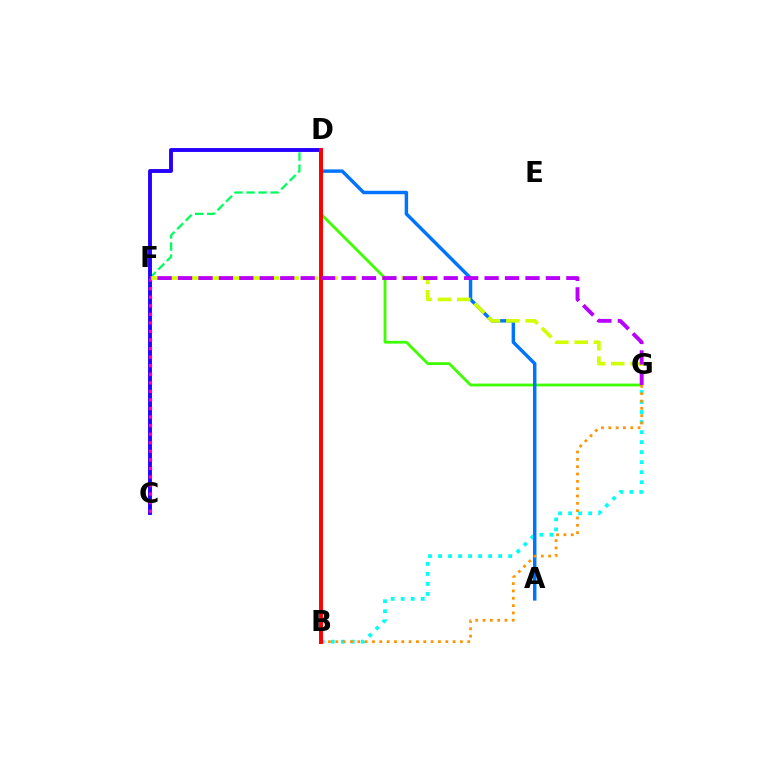{('D', 'F'): [{'color': '#00ff5c', 'line_style': 'dashed', 'thickness': 1.64}], ('B', 'G'): [{'color': '#00fff6', 'line_style': 'dotted', 'thickness': 2.72}, {'color': '#ff9400', 'line_style': 'dotted', 'thickness': 1.99}], ('D', 'G'): [{'color': '#3dff00', 'line_style': 'solid', 'thickness': 2.0}], ('A', 'D'): [{'color': '#0074ff', 'line_style': 'solid', 'thickness': 2.48}], ('C', 'D'): [{'color': '#2500ff', 'line_style': 'solid', 'thickness': 2.8}], ('C', 'F'): [{'color': '#ff00ac', 'line_style': 'dotted', 'thickness': 2.33}], ('B', 'D'): [{'color': '#ff0000', 'line_style': 'solid', 'thickness': 2.83}], ('F', 'G'): [{'color': '#d1ff00', 'line_style': 'dashed', 'thickness': 2.62}, {'color': '#b900ff', 'line_style': 'dashed', 'thickness': 2.78}]}